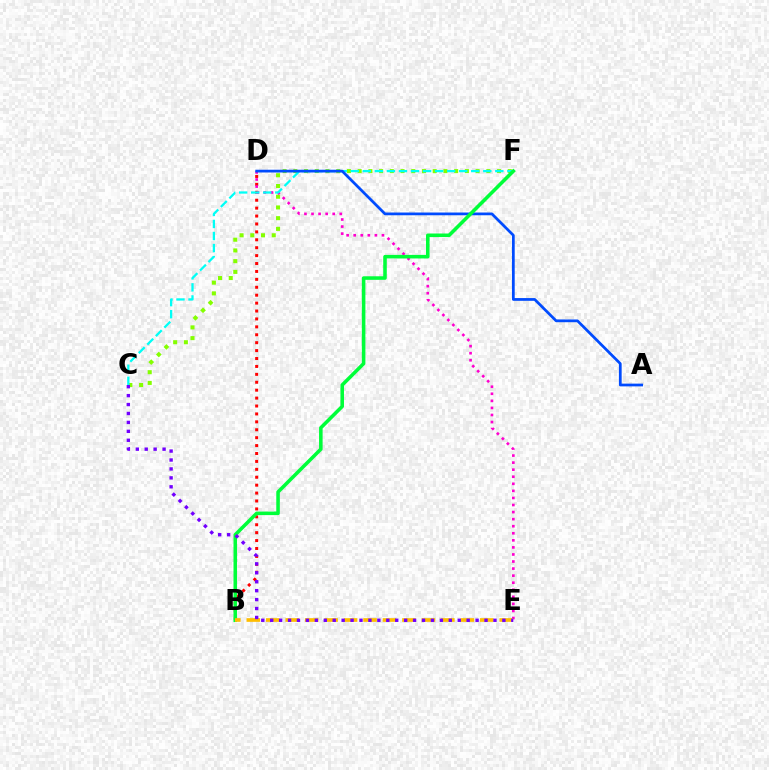{('C', 'F'): [{'color': '#84ff00', 'line_style': 'dotted', 'thickness': 2.91}, {'color': '#00fff6', 'line_style': 'dashed', 'thickness': 1.64}], ('B', 'D'): [{'color': '#ff0000', 'line_style': 'dotted', 'thickness': 2.15}], ('D', 'E'): [{'color': '#ff00cf', 'line_style': 'dotted', 'thickness': 1.92}], ('A', 'D'): [{'color': '#004bff', 'line_style': 'solid', 'thickness': 1.98}], ('B', 'F'): [{'color': '#00ff39', 'line_style': 'solid', 'thickness': 2.56}], ('B', 'E'): [{'color': '#ffbd00', 'line_style': 'dashed', 'thickness': 2.64}], ('C', 'E'): [{'color': '#7200ff', 'line_style': 'dotted', 'thickness': 2.43}]}